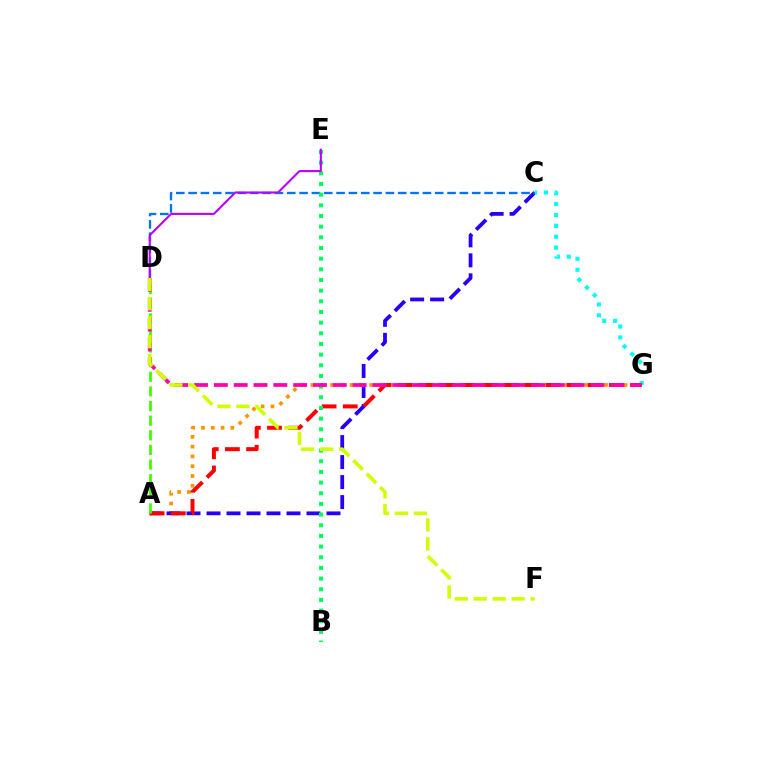{('A', 'G'): [{'color': '#ff9400', 'line_style': 'dotted', 'thickness': 2.66}, {'color': '#ff0000', 'line_style': 'dashed', 'thickness': 2.87}], ('A', 'C'): [{'color': '#2500ff', 'line_style': 'dashed', 'thickness': 2.72}], ('C', 'G'): [{'color': '#00fff6', 'line_style': 'dotted', 'thickness': 2.96}], ('C', 'D'): [{'color': '#0074ff', 'line_style': 'dashed', 'thickness': 1.68}], ('B', 'E'): [{'color': '#00ff5c', 'line_style': 'dotted', 'thickness': 2.9}], ('A', 'D'): [{'color': '#3dff00', 'line_style': 'dashed', 'thickness': 1.99}], ('D', 'G'): [{'color': '#ff00ac', 'line_style': 'dashed', 'thickness': 2.69}], ('D', 'E'): [{'color': '#b900ff', 'line_style': 'solid', 'thickness': 1.5}], ('D', 'F'): [{'color': '#d1ff00', 'line_style': 'dashed', 'thickness': 2.58}]}